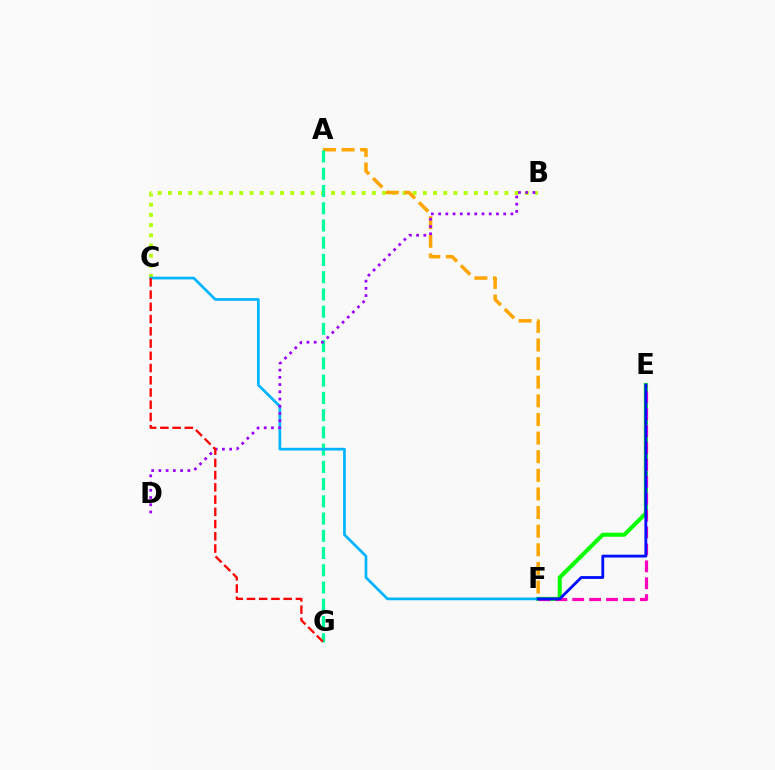{('E', 'F'): [{'color': '#08ff00', 'line_style': 'solid', 'thickness': 2.92}, {'color': '#ff00bd', 'line_style': 'dashed', 'thickness': 2.3}, {'color': '#0010ff', 'line_style': 'solid', 'thickness': 2.04}], ('B', 'C'): [{'color': '#b3ff00', 'line_style': 'dotted', 'thickness': 2.77}], ('A', 'F'): [{'color': '#ffa500', 'line_style': 'dashed', 'thickness': 2.53}], ('A', 'G'): [{'color': '#00ff9d', 'line_style': 'dashed', 'thickness': 2.34}], ('C', 'F'): [{'color': '#00b5ff', 'line_style': 'solid', 'thickness': 1.95}], ('B', 'D'): [{'color': '#9b00ff', 'line_style': 'dotted', 'thickness': 1.96}], ('C', 'G'): [{'color': '#ff0000', 'line_style': 'dashed', 'thickness': 1.66}]}